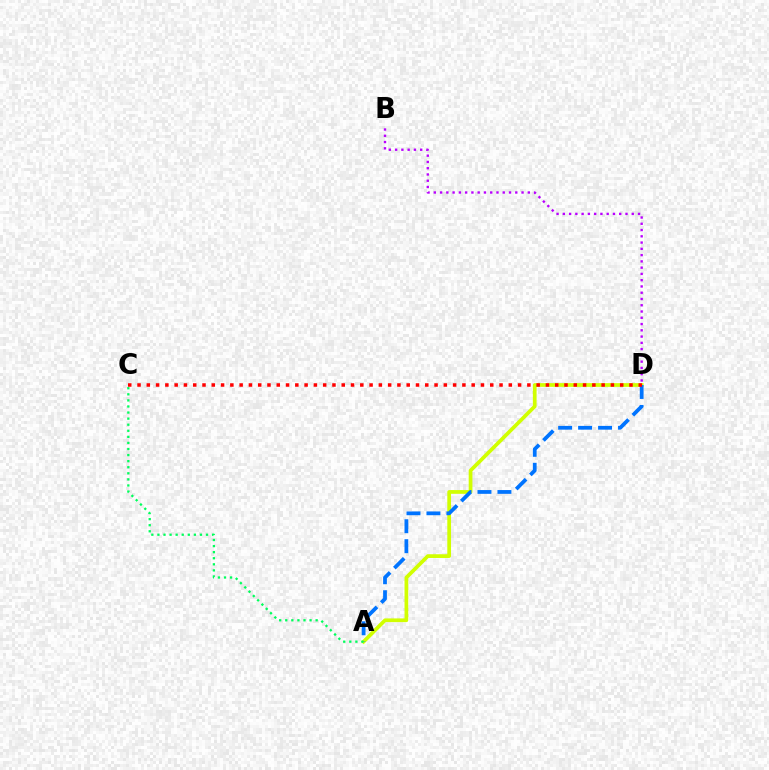{('A', 'D'): [{'color': '#d1ff00', 'line_style': 'solid', 'thickness': 2.68}, {'color': '#0074ff', 'line_style': 'dashed', 'thickness': 2.71}], ('C', 'D'): [{'color': '#ff0000', 'line_style': 'dotted', 'thickness': 2.52}], ('A', 'C'): [{'color': '#00ff5c', 'line_style': 'dotted', 'thickness': 1.65}], ('B', 'D'): [{'color': '#b900ff', 'line_style': 'dotted', 'thickness': 1.7}]}